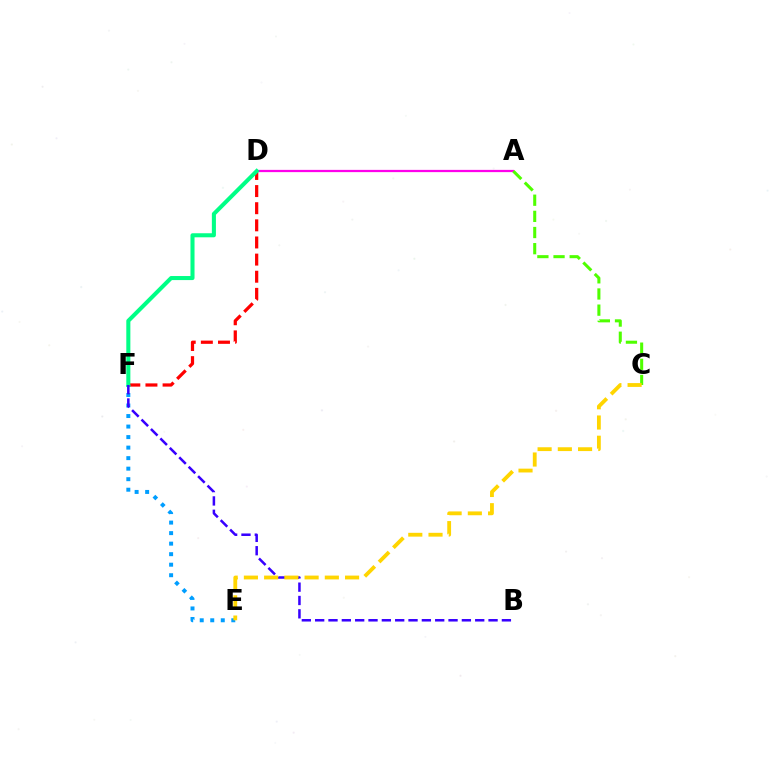{('D', 'F'): [{'color': '#ff0000', 'line_style': 'dashed', 'thickness': 2.33}, {'color': '#00ff86', 'line_style': 'solid', 'thickness': 2.92}], ('A', 'D'): [{'color': '#ff00ed', 'line_style': 'solid', 'thickness': 1.62}], ('E', 'F'): [{'color': '#009eff', 'line_style': 'dotted', 'thickness': 2.86}], ('B', 'F'): [{'color': '#3700ff', 'line_style': 'dashed', 'thickness': 1.81}], ('A', 'C'): [{'color': '#4fff00', 'line_style': 'dashed', 'thickness': 2.19}], ('C', 'E'): [{'color': '#ffd500', 'line_style': 'dashed', 'thickness': 2.75}]}